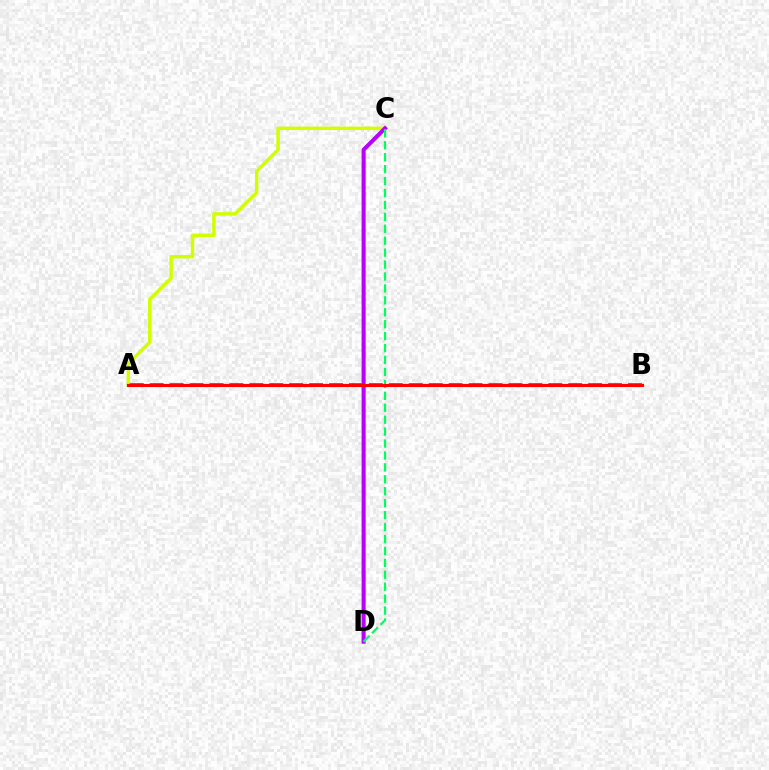{('A', 'C'): [{'color': '#d1ff00', 'line_style': 'solid', 'thickness': 2.49}], ('C', 'D'): [{'color': '#b900ff', 'line_style': 'solid', 'thickness': 2.93}, {'color': '#00ff5c', 'line_style': 'dashed', 'thickness': 1.62}], ('A', 'B'): [{'color': '#0074ff', 'line_style': 'dashed', 'thickness': 2.71}, {'color': '#ff0000', 'line_style': 'solid', 'thickness': 2.25}]}